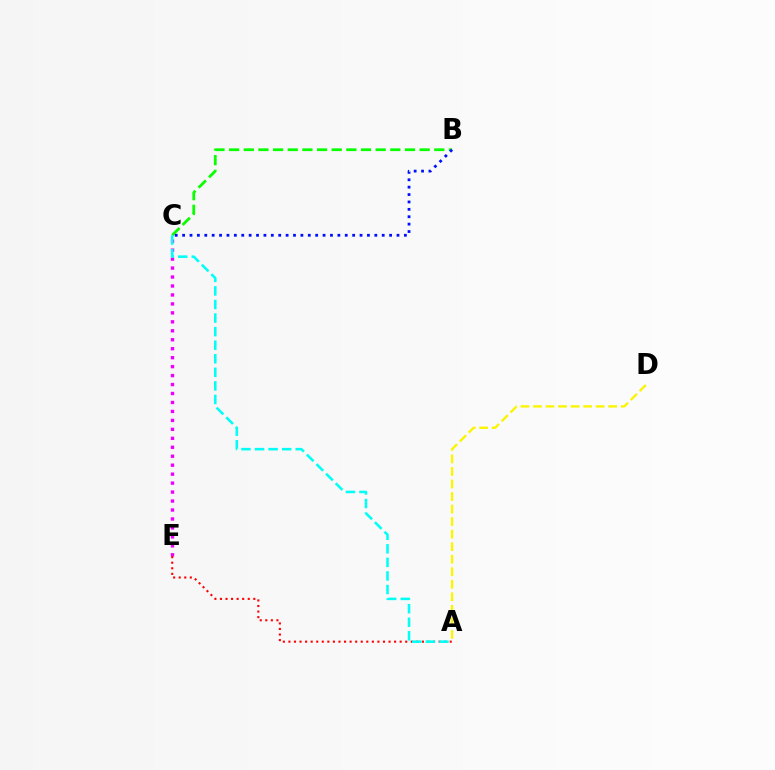{('C', 'E'): [{'color': '#ee00ff', 'line_style': 'dotted', 'thickness': 2.43}], ('A', 'E'): [{'color': '#ff0000', 'line_style': 'dotted', 'thickness': 1.51}], ('B', 'C'): [{'color': '#08ff00', 'line_style': 'dashed', 'thickness': 1.99}, {'color': '#0010ff', 'line_style': 'dotted', 'thickness': 2.01}], ('A', 'D'): [{'color': '#fcf500', 'line_style': 'dashed', 'thickness': 1.7}], ('A', 'C'): [{'color': '#00fff6', 'line_style': 'dashed', 'thickness': 1.84}]}